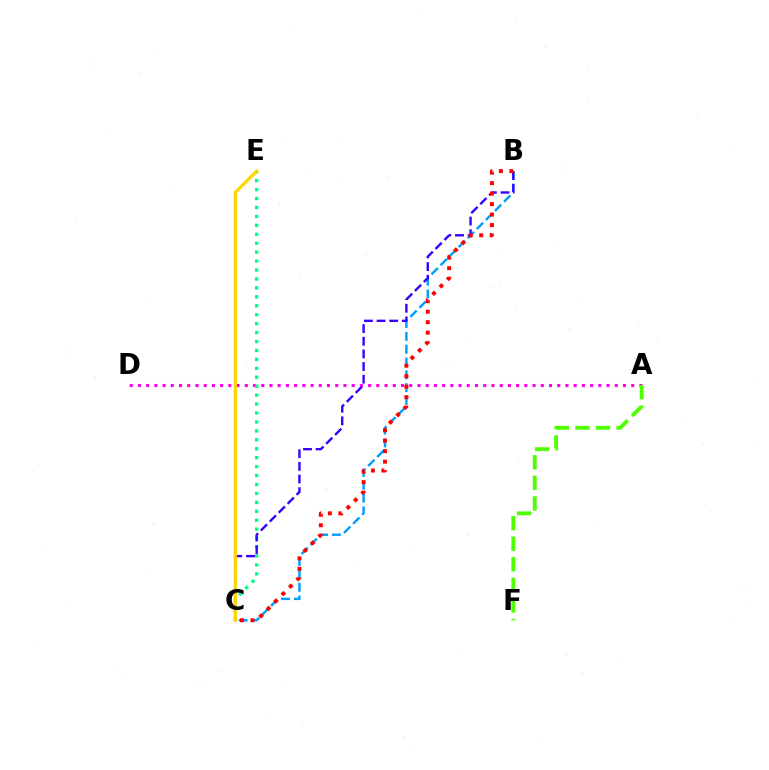{('A', 'D'): [{'color': '#ff00ed', 'line_style': 'dotted', 'thickness': 2.23}], ('B', 'C'): [{'color': '#009eff', 'line_style': 'dashed', 'thickness': 1.74}, {'color': '#3700ff', 'line_style': 'dashed', 'thickness': 1.72}, {'color': '#ff0000', 'line_style': 'dotted', 'thickness': 2.85}], ('C', 'E'): [{'color': '#00ff86', 'line_style': 'dotted', 'thickness': 2.43}, {'color': '#ffd500', 'line_style': 'solid', 'thickness': 2.34}], ('A', 'F'): [{'color': '#4fff00', 'line_style': 'dashed', 'thickness': 2.79}]}